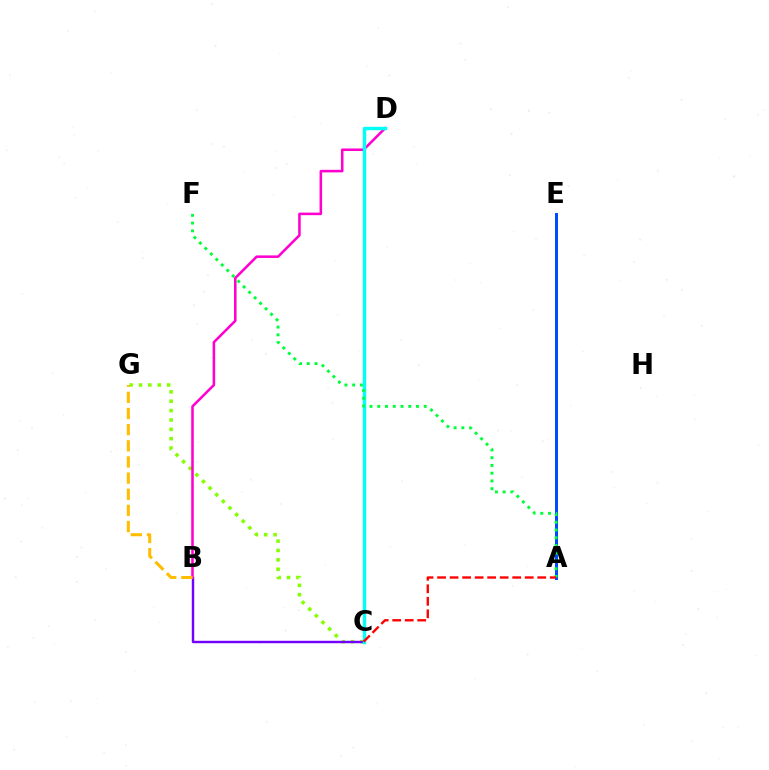{('C', 'G'): [{'color': '#84ff00', 'line_style': 'dotted', 'thickness': 2.55}], ('A', 'E'): [{'color': '#004bff', 'line_style': 'solid', 'thickness': 2.15}], ('B', 'C'): [{'color': '#7200ff', 'line_style': 'solid', 'thickness': 1.75}], ('B', 'D'): [{'color': '#ff00cf', 'line_style': 'solid', 'thickness': 1.84}], ('C', 'D'): [{'color': '#00fff6', 'line_style': 'solid', 'thickness': 2.46}], ('A', 'F'): [{'color': '#00ff39', 'line_style': 'dotted', 'thickness': 2.1}], ('A', 'C'): [{'color': '#ff0000', 'line_style': 'dashed', 'thickness': 1.7}], ('B', 'G'): [{'color': '#ffbd00', 'line_style': 'dashed', 'thickness': 2.19}]}